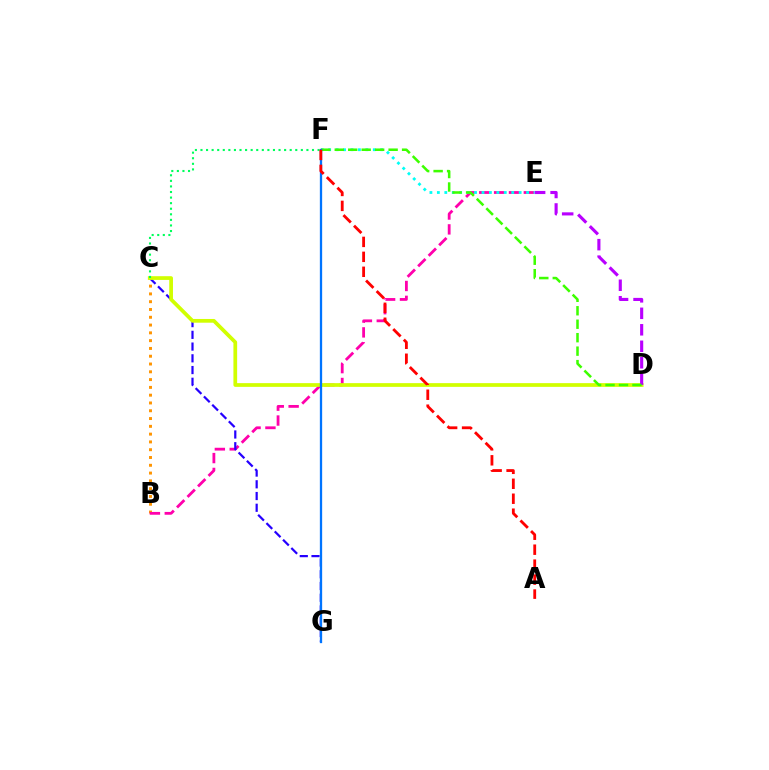{('B', 'C'): [{'color': '#ff9400', 'line_style': 'dotted', 'thickness': 2.12}], ('B', 'E'): [{'color': '#ff00ac', 'line_style': 'dashed', 'thickness': 2.02}], ('C', 'G'): [{'color': '#2500ff', 'line_style': 'dashed', 'thickness': 1.59}], ('C', 'D'): [{'color': '#d1ff00', 'line_style': 'solid', 'thickness': 2.69}], ('E', 'F'): [{'color': '#00fff6', 'line_style': 'dotted', 'thickness': 2.02}], ('D', 'E'): [{'color': '#b900ff', 'line_style': 'dashed', 'thickness': 2.24}], ('C', 'F'): [{'color': '#00ff5c', 'line_style': 'dotted', 'thickness': 1.51}], ('D', 'F'): [{'color': '#3dff00', 'line_style': 'dashed', 'thickness': 1.83}], ('F', 'G'): [{'color': '#0074ff', 'line_style': 'solid', 'thickness': 1.65}], ('A', 'F'): [{'color': '#ff0000', 'line_style': 'dashed', 'thickness': 2.03}]}